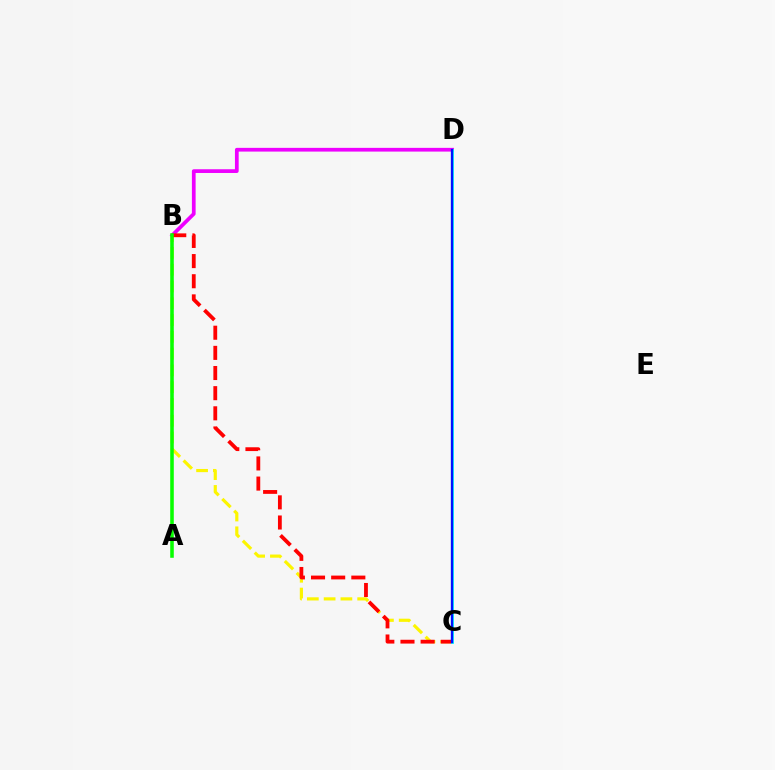{('B', 'C'): [{'color': '#fcf500', 'line_style': 'dashed', 'thickness': 2.28}, {'color': '#ff0000', 'line_style': 'dashed', 'thickness': 2.74}], ('B', 'D'): [{'color': '#ee00ff', 'line_style': 'solid', 'thickness': 2.69}], ('A', 'B'): [{'color': '#08ff00', 'line_style': 'solid', 'thickness': 2.57}], ('C', 'D'): [{'color': '#00fff6', 'line_style': 'solid', 'thickness': 2.03}, {'color': '#0010ff', 'line_style': 'solid', 'thickness': 1.68}]}